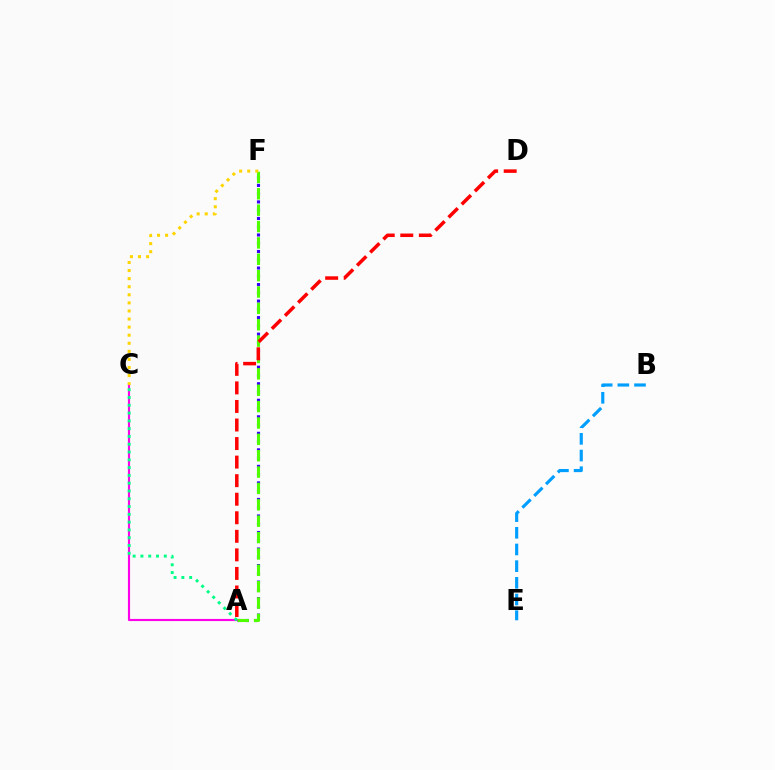{('B', 'E'): [{'color': '#009eff', 'line_style': 'dashed', 'thickness': 2.27}], ('A', 'F'): [{'color': '#3700ff', 'line_style': 'dotted', 'thickness': 2.25}, {'color': '#4fff00', 'line_style': 'dashed', 'thickness': 2.22}], ('A', 'C'): [{'color': '#ff00ed', 'line_style': 'solid', 'thickness': 1.54}, {'color': '#00ff86', 'line_style': 'dotted', 'thickness': 2.12}], ('C', 'F'): [{'color': '#ffd500', 'line_style': 'dotted', 'thickness': 2.19}], ('A', 'D'): [{'color': '#ff0000', 'line_style': 'dashed', 'thickness': 2.52}]}